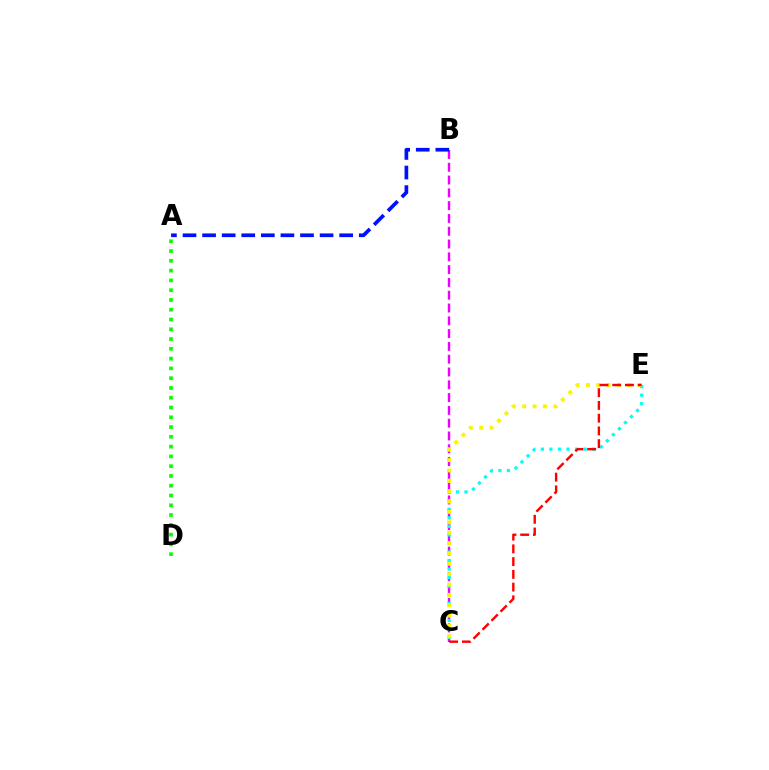{('B', 'C'): [{'color': '#ee00ff', 'line_style': 'dashed', 'thickness': 1.74}], ('A', 'B'): [{'color': '#0010ff', 'line_style': 'dashed', 'thickness': 2.66}], ('C', 'E'): [{'color': '#00fff6', 'line_style': 'dotted', 'thickness': 2.32}, {'color': '#fcf500', 'line_style': 'dotted', 'thickness': 2.82}, {'color': '#ff0000', 'line_style': 'dashed', 'thickness': 1.73}], ('A', 'D'): [{'color': '#08ff00', 'line_style': 'dotted', 'thickness': 2.66}]}